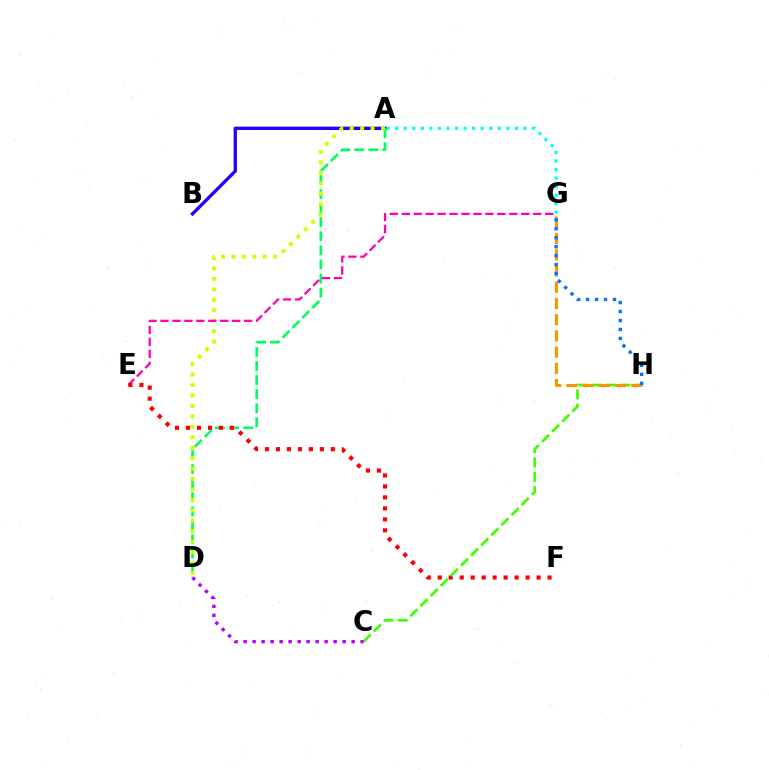{('A', 'B'): [{'color': '#2500ff', 'line_style': 'solid', 'thickness': 2.4}], ('A', 'D'): [{'color': '#00ff5c', 'line_style': 'dashed', 'thickness': 1.91}, {'color': '#d1ff00', 'line_style': 'dotted', 'thickness': 2.84}], ('A', 'G'): [{'color': '#00fff6', 'line_style': 'dotted', 'thickness': 2.32}], ('E', 'G'): [{'color': '#ff00ac', 'line_style': 'dashed', 'thickness': 1.62}], ('E', 'F'): [{'color': '#ff0000', 'line_style': 'dotted', 'thickness': 2.98}], ('C', 'H'): [{'color': '#3dff00', 'line_style': 'dashed', 'thickness': 1.94}], ('G', 'H'): [{'color': '#ff9400', 'line_style': 'dashed', 'thickness': 2.21}, {'color': '#0074ff', 'line_style': 'dotted', 'thickness': 2.43}], ('C', 'D'): [{'color': '#b900ff', 'line_style': 'dotted', 'thickness': 2.45}]}